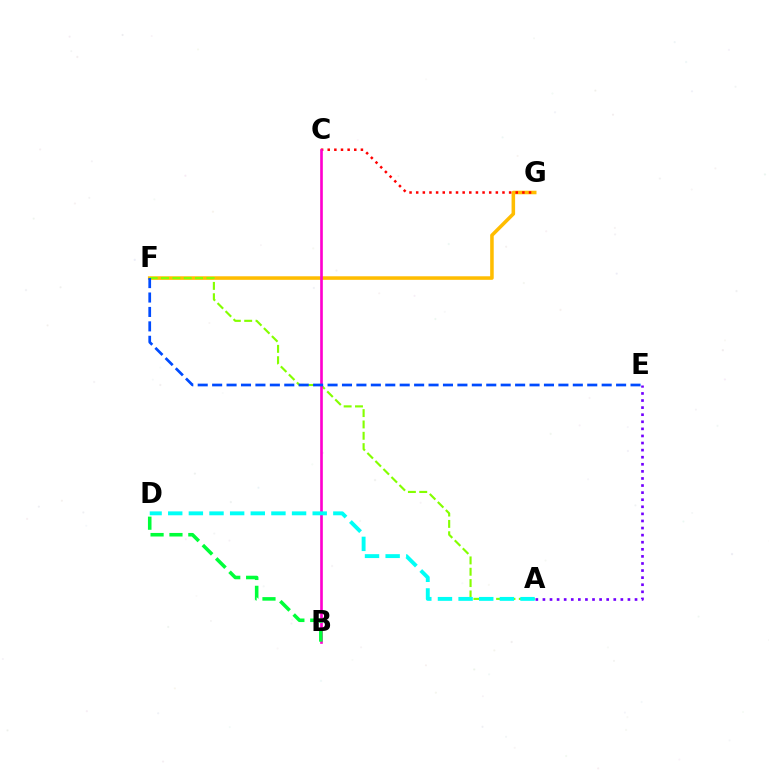{('F', 'G'): [{'color': '#ffbd00', 'line_style': 'solid', 'thickness': 2.55}], ('C', 'G'): [{'color': '#ff0000', 'line_style': 'dotted', 'thickness': 1.8}], ('A', 'F'): [{'color': '#84ff00', 'line_style': 'dashed', 'thickness': 1.54}], ('A', 'E'): [{'color': '#7200ff', 'line_style': 'dotted', 'thickness': 1.92}], ('B', 'C'): [{'color': '#ff00cf', 'line_style': 'solid', 'thickness': 1.91}], ('E', 'F'): [{'color': '#004bff', 'line_style': 'dashed', 'thickness': 1.96}], ('A', 'D'): [{'color': '#00fff6', 'line_style': 'dashed', 'thickness': 2.8}], ('B', 'D'): [{'color': '#00ff39', 'line_style': 'dashed', 'thickness': 2.56}]}